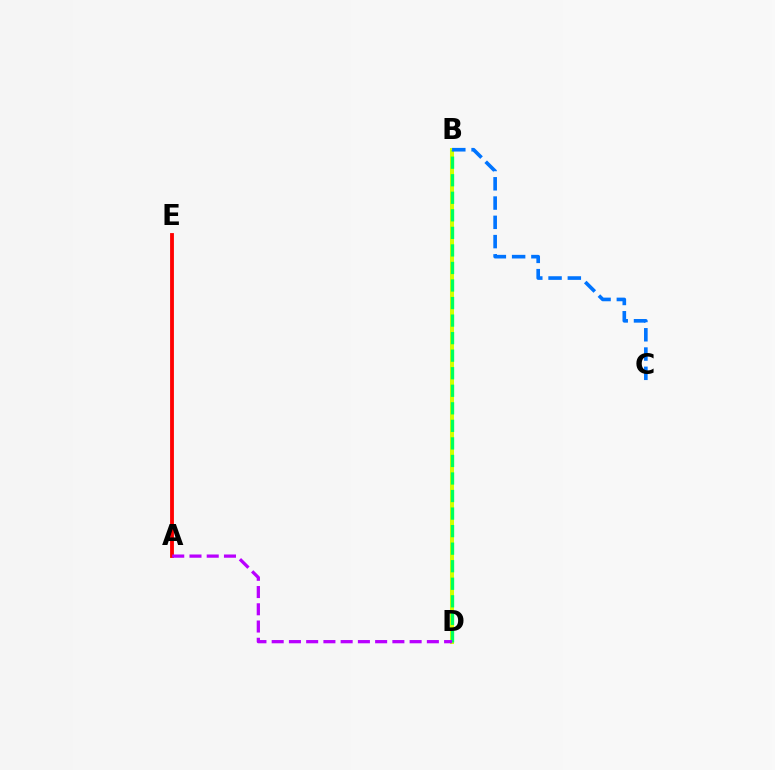{('B', 'D'): [{'color': '#d1ff00', 'line_style': 'solid', 'thickness': 2.91}, {'color': '#00ff5c', 'line_style': 'dashed', 'thickness': 2.38}], ('A', 'E'): [{'color': '#ff0000', 'line_style': 'solid', 'thickness': 2.76}], ('A', 'D'): [{'color': '#b900ff', 'line_style': 'dashed', 'thickness': 2.34}], ('B', 'C'): [{'color': '#0074ff', 'line_style': 'dashed', 'thickness': 2.62}]}